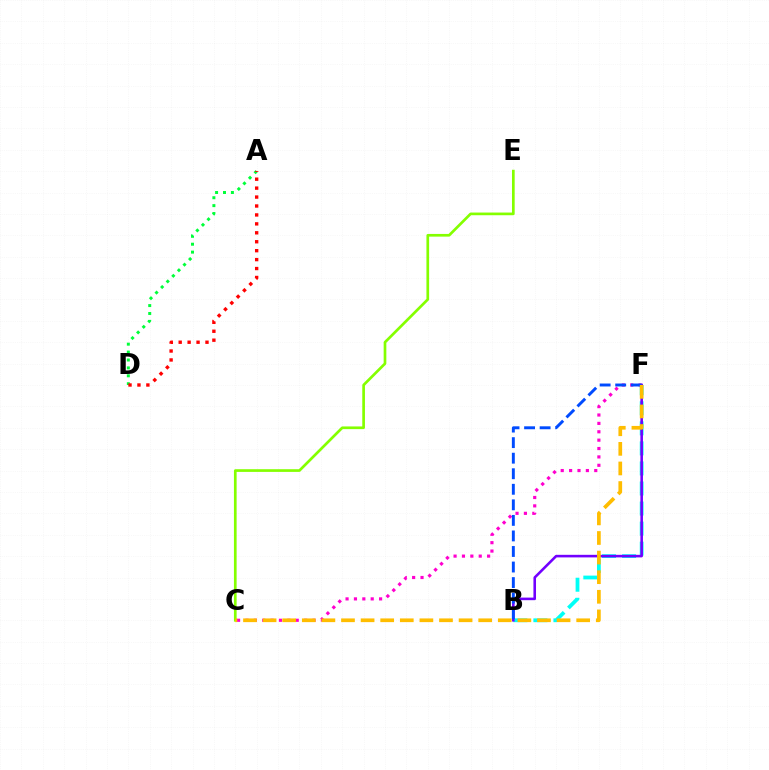{('B', 'F'): [{'color': '#00fff6', 'line_style': 'dashed', 'thickness': 2.72}, {'color': '#7200ff', 'line_style': 'solid', 'thickness': 1.86}, {'color': '#004bff', 'line_style': 'dashed', 'thickness': 2.11}], ('A', 'D'): [{'color': '#00ff39', 'line_style': 'dotted', 'thickness': 2.15}, {'color': '#ff0000', 'line_style': 'dotted', 'thickness': 2.43}], ('C', 'F'): [{'color': '#ff00cf', 'line_style': 'dotted', 'thickness': 2.28}, {'color': '#ffbd00', 'line_style': 'dashed', 'thickness': 2.66}], ('C', 'E'): [{'color': '#84ff00', 'line_style': 'solid', 'thickness': 1.93}]}